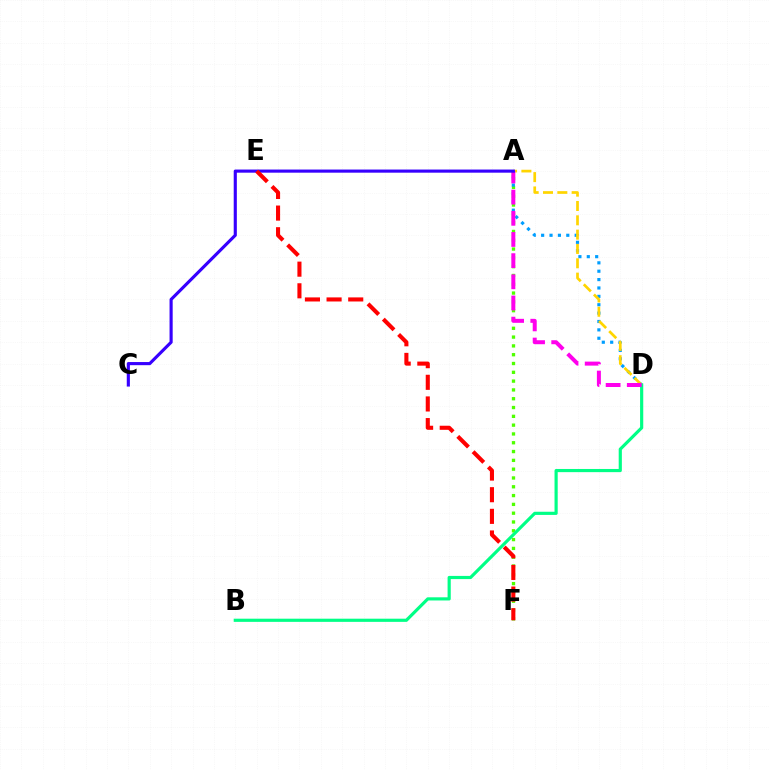{('A', 'F'): [{'color': '#4fff00', 'line_style': 'dotted', 'thickness': 2.39}], ('A', 'D'): [{'color': '#009eff', 'line_style': 'dotted', 'thickness': 2.28}, {'color': '#ffd500', 'line_style': 'dashed', 'thickness': 1.95}, {'color': '#ff00ed', 'line_style': 'dashed', 'thickness': 2.87}], ('B', 'D'): [{'color': '#00ff86', 'line_style': 'solid', 'thickness': 2.28}], ('A', 'C'): [{'color': '#3700ff', 'line_style': 'solid', 'thickness': 2.26}], ('E', 'F'): [{'color': '#ff0000', 'line_style': 'dashed', 'thickness': 2.94}]}